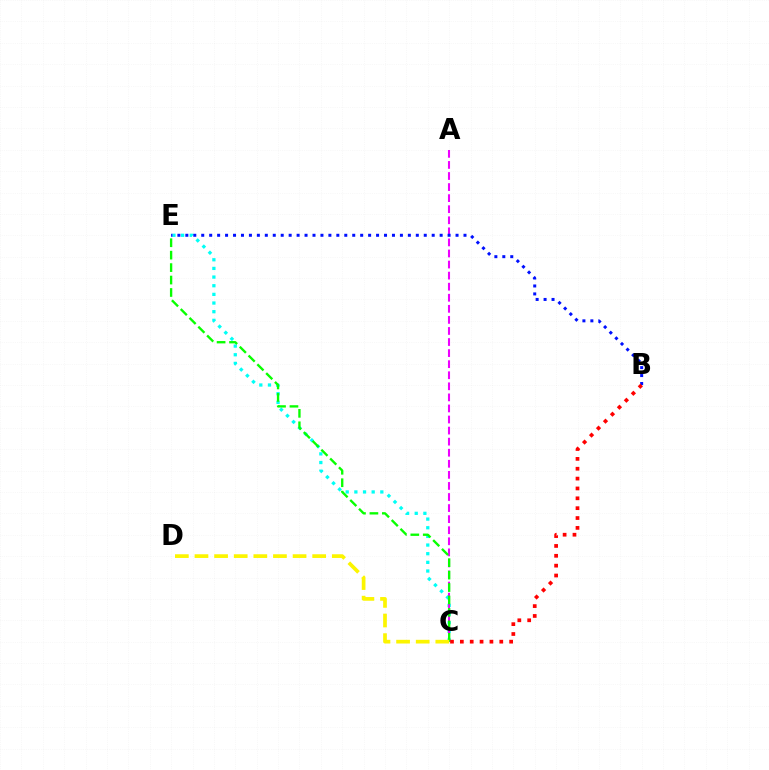{('C', 'E'): [{'color': '#00fff6', 'line_style': 'dotted', 'thickness': 2.35}, {'color': '#08ff00', 'line_style': 'dashed', 'thickness': 1.69}], ('A', 'C'): [{'color': '#ee00ff', 'line_style': 'dashed', 'thickness': 1.5}], ('C', 'D'): [{'color': '#fcf500', 'line_style': 'dashed', 'thickness': 2.67}], ('B', 'E'): [{'color': '#0010ff', 'line_style': 'dotted', 'thickness': 2.16}], ('B', 'C'): [{'color': '#ff0000', 'line_style': 'dotted', 'thickness': 2.68}]}